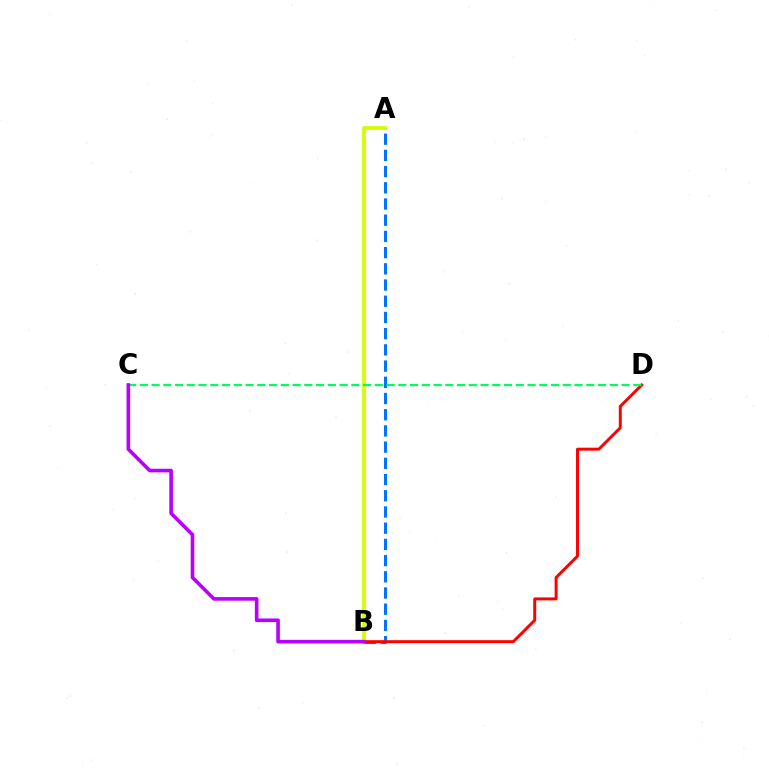{('A', 'B'): [{'color': '#d1ff00', 'line_style': 'solid', 'thickness': 2.71}, {'color': '#0074ff', 'line_style': 'dashed', 'thickness': 2.2}], ('B', 'D'): [{'color': '#ff0000', 'line_style': 'solid', 'thickness': 2.13}], ('C', 'D'): [{'color': '#00ff5c', 'line_style': 'dashed', 'thickness': 1.6}], ('B', 'C'): [{'color': '#b900ff', 'line_style': 'solid', 'thickness': 2.61}]}